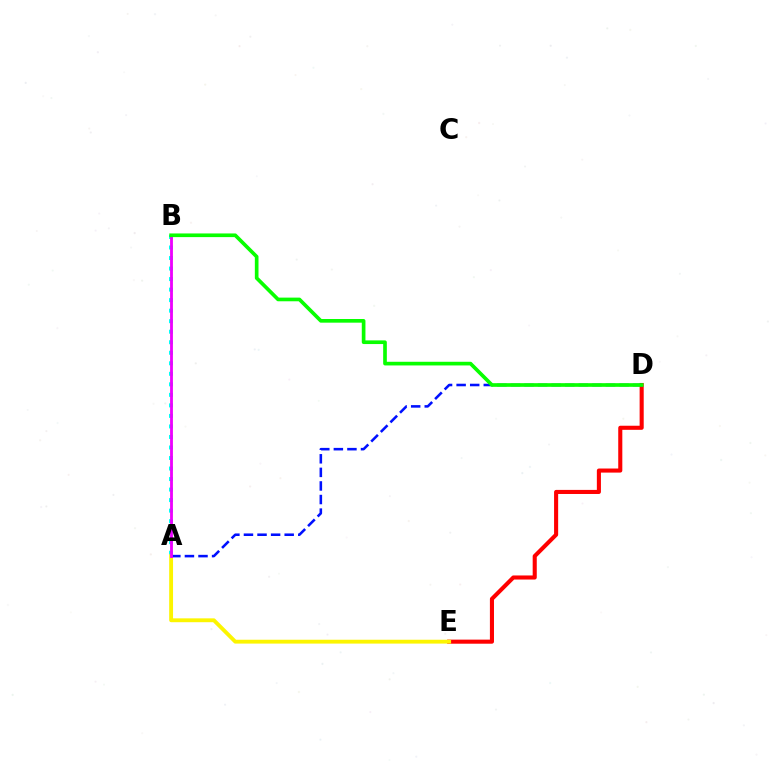{('D', 'E'): [{'color': '#ff0000', 'line_style': 'solid', 'thickness': 2.94}], ('A', 'B'): [{'color': '#00fff6', 'line_style': 'dotted', 'thickness': 2.86}, {'color': '#ee00ff', 'line_style': 'solid', 'thickness': 2.04}], ('A', 'E'): [{'color': '#fcf500', 'line_style': 'solid', 'thickness': 2.77}], ('A', 'D'): [{'color': '#0010ff', 'line_style': 'dashed', 'thickness': 1.84}], ('B', 'D'): [{'color': '#08ff00', 'line_style': 'solid', 'thickness': 2.64}]}